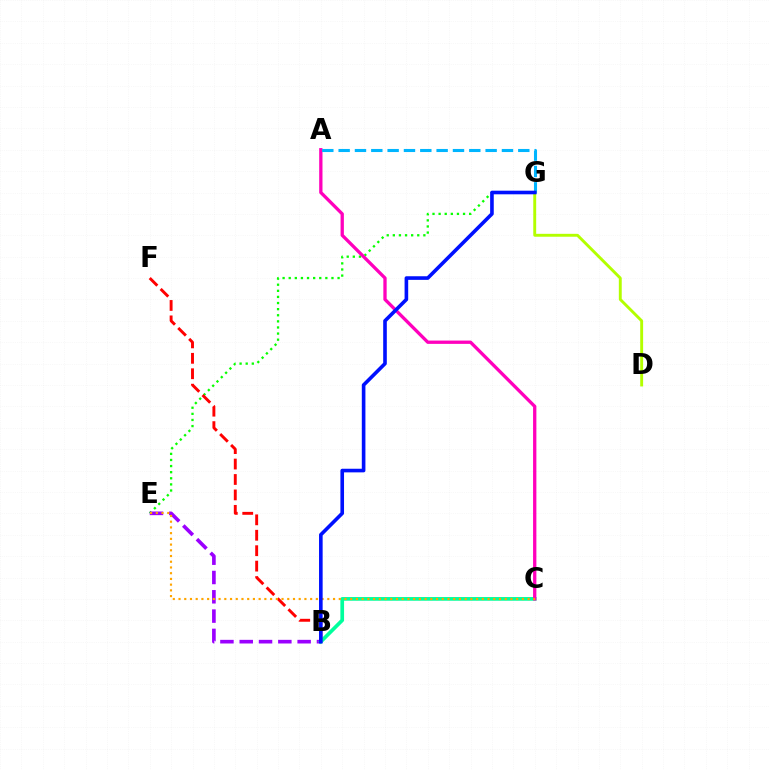{('E', 'G'): [{'color': '#08ff00', 'line_style': 'dotted', 'thickness': 1.66}], ('B', 'E'): [{'color': '#9b00ff', 'line_style': 'dashed', 'thickness': 2.62}], ('B', 'F'): [{'color': '#ff0000', 'line_style': 'dashed', 'thickness': 2.1}], ('B', 'C'): [{'color': '#00ff9d', 'line_style': 'solid', 'thickness': 2.65}], ('A', 'C'): [{'color': '#ff00bd', 'line_style': 'solid', 'thickness': 2.38}], ('A', 'G'): [{'color': '#00b5ff', 'line_style': 'dashed', 'thickness': 2.22}], ('D', 'G'): [{'color': '#b3ff00', 'line_style': 'solid', 'thickness': 2.09}], ('C', 'E'): [{'color': '#ffa500', 'line_style': 'dotted', 'thickness': 1.55}], ('B', 'G'): [{'color': '#0010ff', 'line_style': 'solid', 'thickness': 2.6}]}